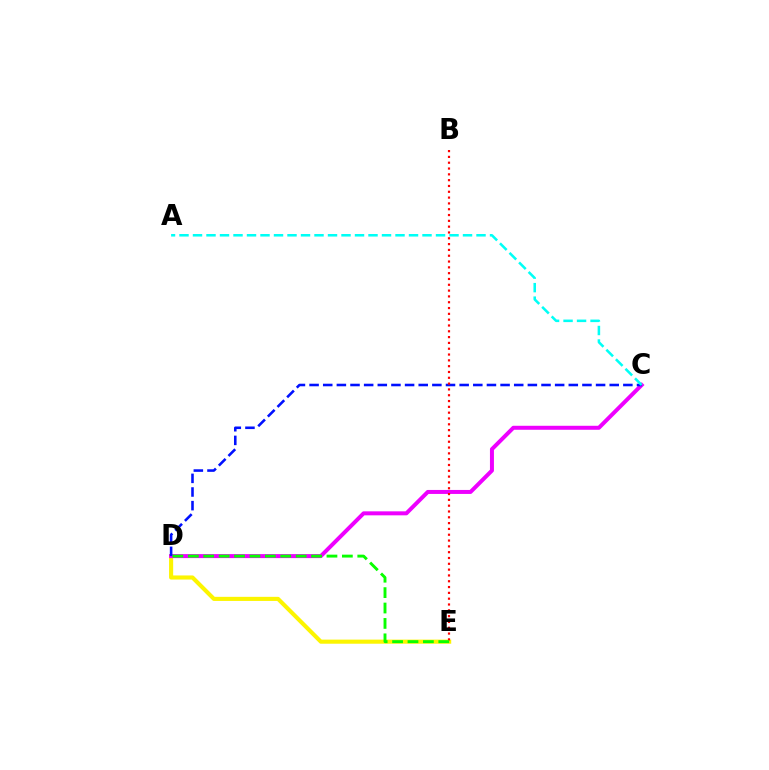{('D', 'E'): [{'color': '#fcf500', 'line_style': 'solid', 'thickness': 2.95}, {'color': '#08ff00', 'line_style': 'dashed', 'thickness': 2.09}], ('C', 'D'): [{'color': '#ee00ff', 'line_style': 'solid', 'thickness': 2.87}, {'color': '#0010ff', 'line_style': 'dashed', 'thickness': 1.85}], ('B', 'E'): [{'color': '#ff0000', 'line_style': 'dotted', 'thickness': 1.58}], ('A', 'C'): [{'color': '#00fff6', 'line_style': 'dashed', 'thickness': 1.83}]}